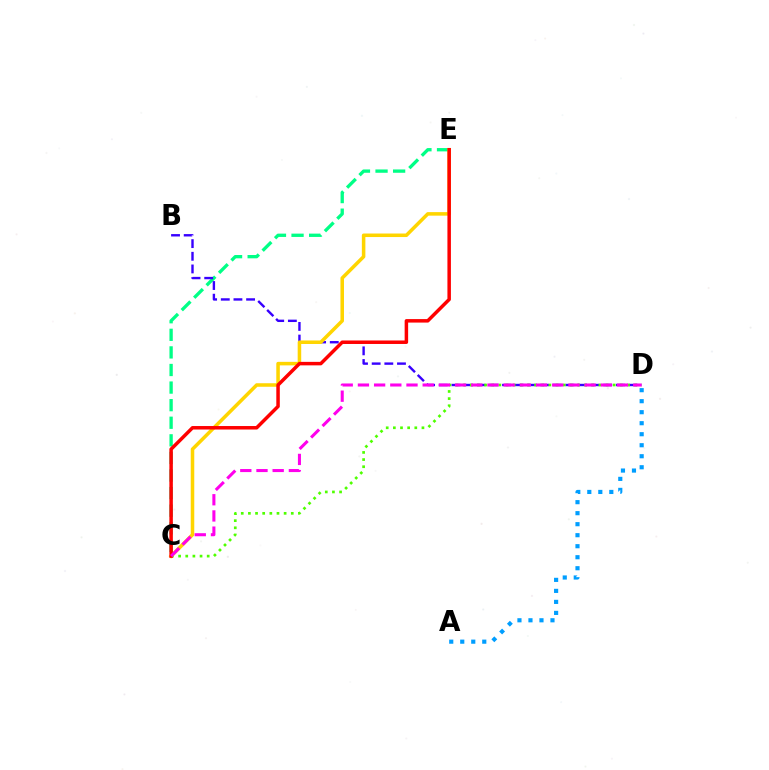{('C', 'E'): [{'color': '#00ff86', 'line_style': 'dashed', 'thickness': 2.39}, {'color': '#ffd500', 'line_style': 'solid', 'thickness': 2.54}, {'color': '#ff0000', 'line_style': 'solid', 'thickness': 2.51}], ('A', 'D'): [{'color': '#009eff', 'line_style': 'dotted', 'thickness': 2.99}], ('B', 'D'): [{'color': '#3700ff', 'line_style': 'dashed', 'thickness': 1.72}], ('C', 'D'): [{'color': '#4fff00', 'line_style': 'dotted', 'thickness': 1.94}, {'color': '#ff00ed', 'line_style': 'dashed', 'thickness': 2.2}]}